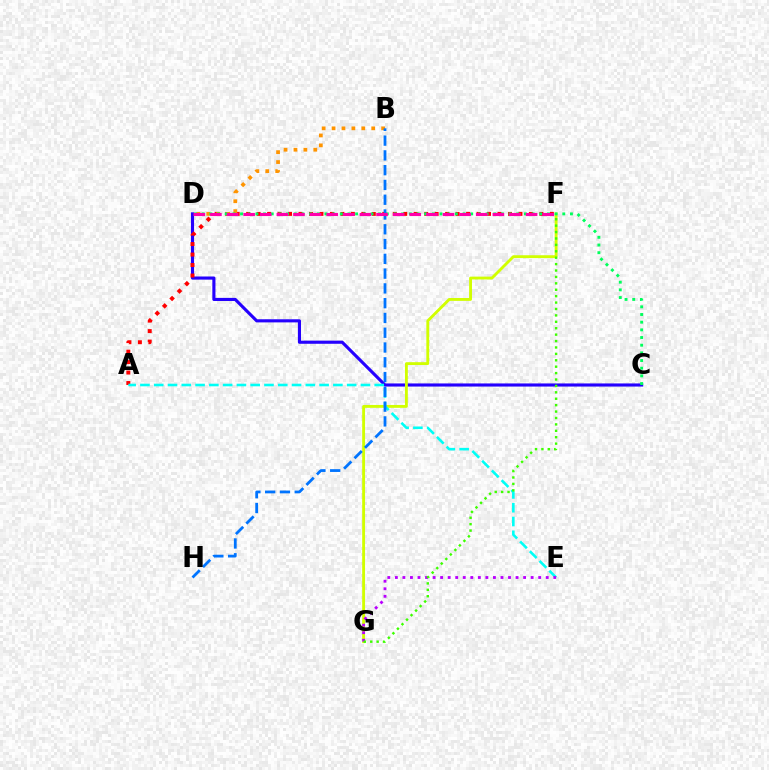{('C', 'D'): [{'color': '#2500ff', 'line_style': 'solid', 'thickness': 2.24}, {'color': '#00ff5c', 'line_style': 'dotted', 'thickness': 2.08}], ('A', 'F'): [{'color': '#ff0000', 'line_style': 'dotted', 'thickness': 2.85}], ('B', 'D'): [{'color': '#ff9400', 'line_style': 'dotted', 'thickness': 2.69}], ('F', 'G'): [{'color': '#d1ff00', 'line_style': 'solid', 'thickness': 2.06}, {'color': '#3dff00', 'line_style': 'dotted', 'thickness': 1.74}], ('A', 'E'): [{'color': '#00fff6', 'line_style': 'dashed', 'thickness': 1.87}], ('B', 'H'): [{'color': '#0074ff', 'line_style': 'dashed', 'thickness': 2.01}], ('E', 'G'): [{'color': '#b900ff', 'line_style': 'dotted', 'thickness': 2.05}], ('D', 'F'): [{'color': '#ff00ac', 'line_style': 'dashed', 'thickness': 2.26}]}